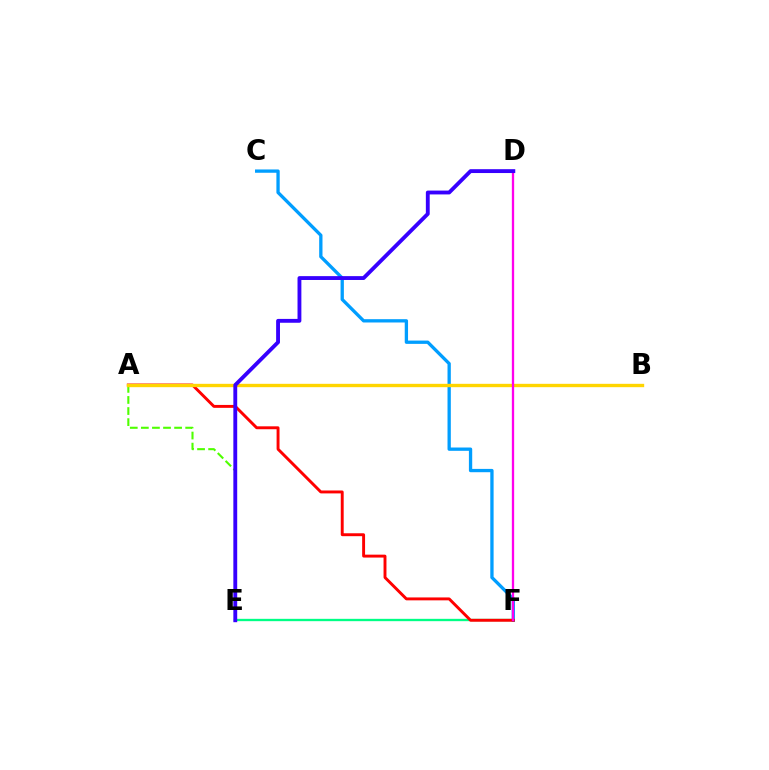{('A', 'E'): [{'color': '#4fff00', 'line_style': 'dashed', 'thickness': 1.51}], ('E', 'F'): [{'color': '#00ff86', 'line_style': 'solid', 'thickness': 1.68}], ('C', 'F'): [{'color': '#009eff', 'line_style': 'solid', 'thickness': 2.38}], ('A', 'F'): [{'color': '#ff0000', 'line_style': 'solid', 'thickness': 2.1}], ('A', 'B'): [{'color': '#ffd500', 'line_style': 'solid', 'thickness': 2.42}], ('D', 'F'): [{'color': '#ff00ed', 'line_style': 'solid', 'thickness': 1.66}], ('D', 'E'): [{'color': '#3700ff', 'line_style': 'solid', 'thickness': 2.77}]}